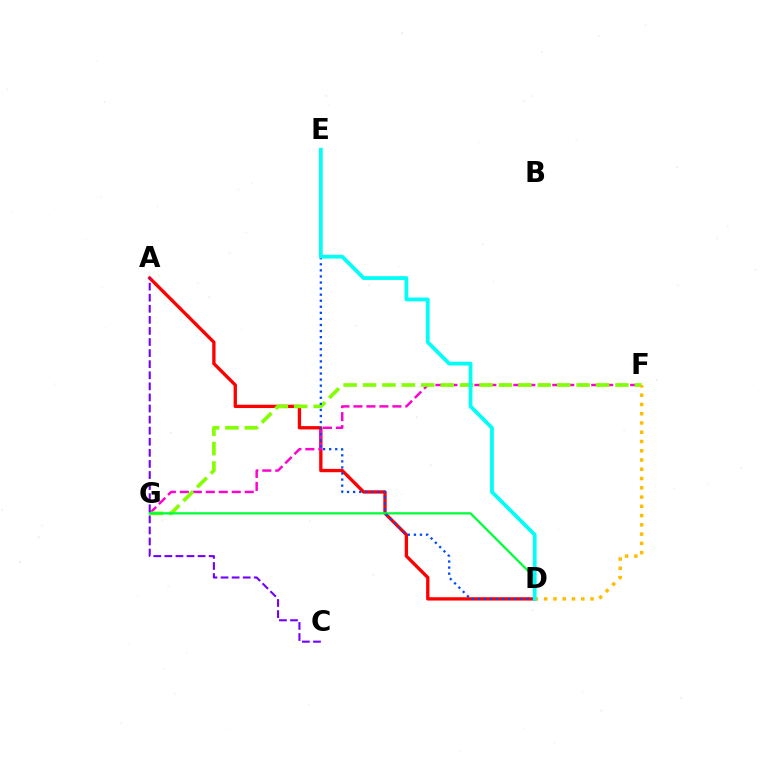{('A', 'D'): [{'color': '#ff0000', 'line_style': 'solid', 'thickness': 2.4}], ('F', 'G'): [{'color': '#ff00cf', 'line_style': 'dashed', 'thickness': 1.76}, {'color': '#84ff00', 'line_style': 'dashed', 'thickness': 2.64}], ('D', 'G'): [{'color': '#00ff39', 'line_style': 'solid', 'thickness': 1.63}], ('D', 'F'): [{'color': '#ffbd00', 'line_style': 'dotted', 'thickness': 2.52}], ('D', 'E'): [{'color': '#004bff', 'line_style': 'dotted', 'thickness': 1.65}, {'color': '#00fff6', 'line_style': 'solid', 'thickness': 2.72}], ('A', 'C'): [{'color': '#7200ff', 'line_style': 'dashed', 'thickness': 1.51}]}